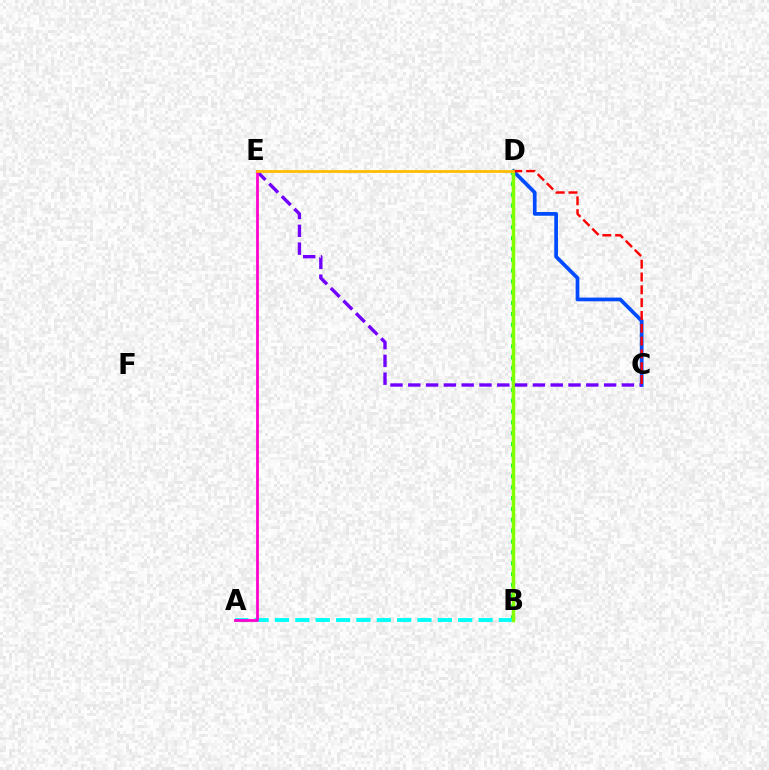{('C', 'D'): [{'color': '#004bff', 'line_style': 'solid', 'thickness': 2.68}, {'color': '#ff0000', 'line_style': 'dashed', 'thickness': 1.74}], ('B', 'D'): [{'color': '#00ff39', 'line_style': 'dotted', 'thickness': 2.94}, {'color': '#84ff00', 'line_style': 'solid', 'thickness': 2.52}], ('A', 'B'): [{'color': '#00fff6', 'line_style': 'dashed', 'thickness': 2.76}], ('C', 'E'): [{'color': '#7200ff', 'line_style': 'dashed', 'thickness': 2.42}], ('A', 'E'): [{'color': '#ff00cf', 'line_style': 'solid', 'thickness': 1.99}], ('D', 'E'): [{'color': '#ffbd00', 'line_style': 'solid', 'thickness': 2.0}]}